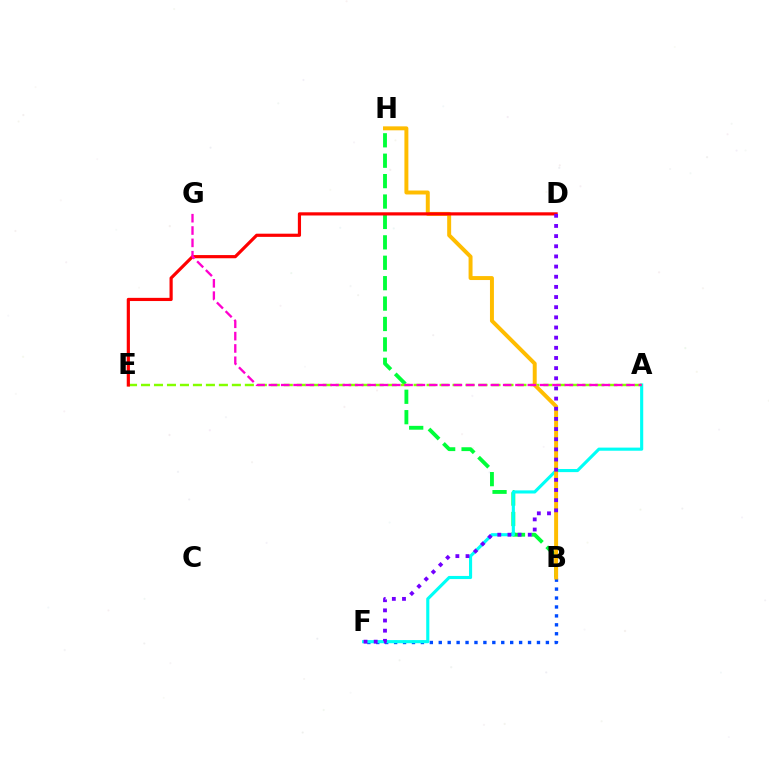{('B', 'H'): [{'color': '#00ff39', 'line_style': 'dashed', 'thickness': 2.77}, {'color': '#ffbd00', 'line_style': 'solid', 'thickness': 2.85}], ('B', 'F'): [{'color': '#004bff', 'line_style': 'dotted', 'thickness': 2.43}], ('A', 'F'): [{'color': '#00fff6', 'line_style': 'solid', 'thickness': 2.25}], ('A', 'E'): [{'color': '#84ff00', 'line_style': 'dashed', 'thickness': 1.76}], ('D', 'E'): [{'color': '#ff0000', 'line_style': 'solid', 'thickness': 2.29}], ('A', 'G'): [{'color': '#ff00cf', 'line_style': 'dashed', 'thickness': 1.68}], ('D', 'F'): [{'color': '#7200ff', 'line_style': 'dotted', 'thickness': 2.76}]}